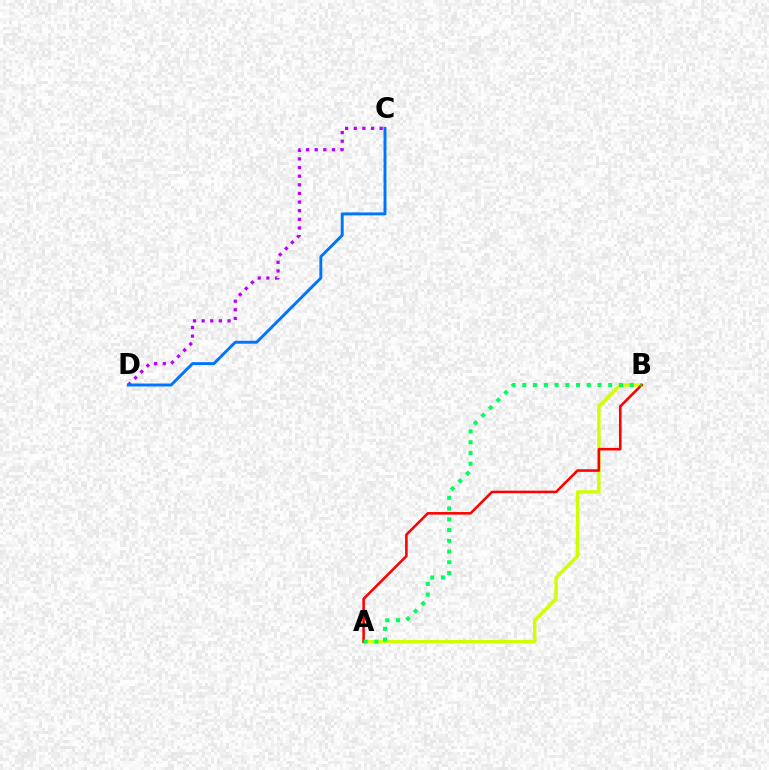{('A', 'B'): [{'color': '#d1ff00', 'line_style': 'solid', 'thickness': 2.43}, {'color': '#ff0000', 'line_style': 'solid', 'thickness': 1.85}, {'color': '#00ff5c', 'line_style': 'dotted', 'thickness': 2.92}], ('C', 'D'): [{'color': '#b900ff', 'line_style': 'dotted', 'thickness': 2.35}, {'color': '#0074ff', 'line_style': 'solid', 'thickness': 2.1}]}